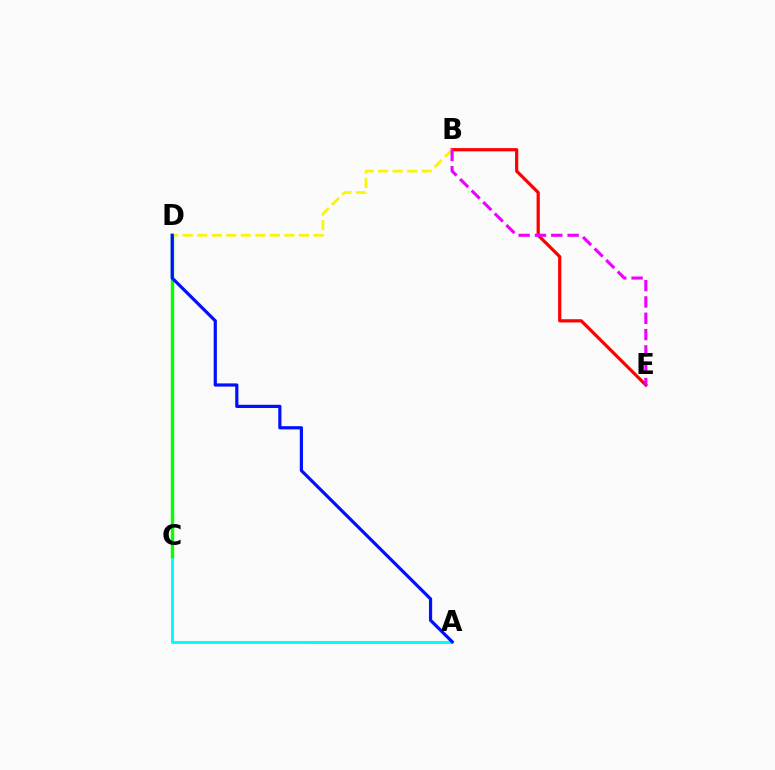{('A', 'C'): [{'color': '#00fff6', 'line_style': 'solid', 'thickness': 2.2}], ('B', 'E'): [{'color': '#ff0000', 'line_style': 'solid', 'thickness': 2.31}, {'color': '#ee00ff', 'line_style': 'dashed', 'thickness': 2.22}], ('C', 'D'): [{'color': '#08ff00', 'line_style': 'solid', 'thickness': 2.44}], ('B', 'D'): [{'color': '#fcf500', 'line_style': 'dashed', 'thickness': 1.97}], ('A', 'D'): [{'color': '#0010ff', 'line_style': 'solid', 'thickness': 2.3}]}